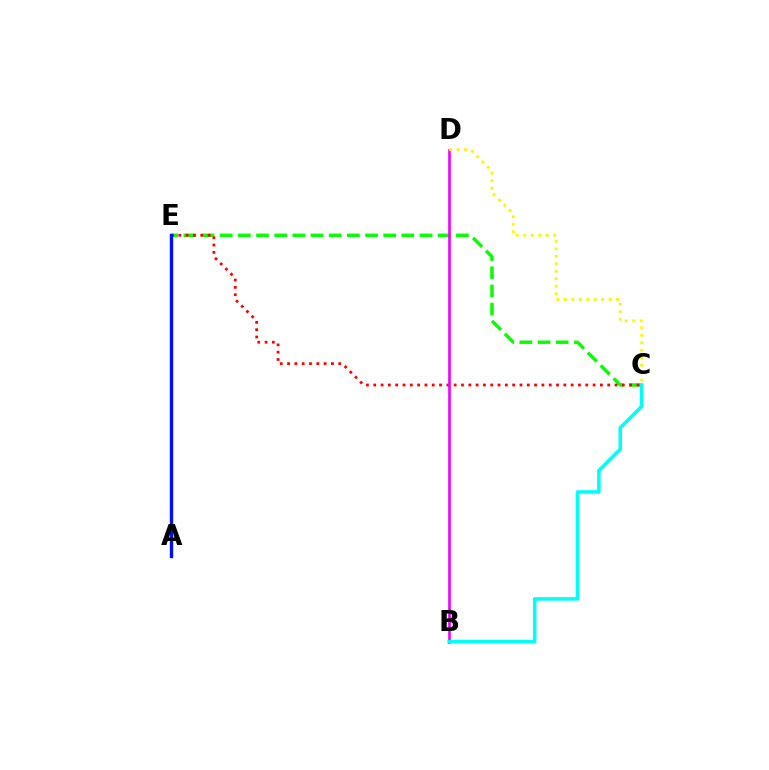{('C', 'E'): [{'color': '#08ff00', 'line_style': 'dashed', 'thickness': 2.47}, {'color': '#ff0000', 'line_style': 'dotted', 'thickness': 1.99}], ('B', 'D'): [{'color': '#ee00ff', 'line_style': 'solid', 'thickness': 1.91}], ('B', 'C'): [{'color': '#00fff6', 'line_style': 'solid', 'thickness': 2.55}], ('A', 'E'): [{'color': '#0010ff', 'line_style': 'solid', 'thickness': 2.44}], ('C', 'D'): [{'color': '#fcf500', 'line_style': 'dotted', 'thickness': 2.03}]}